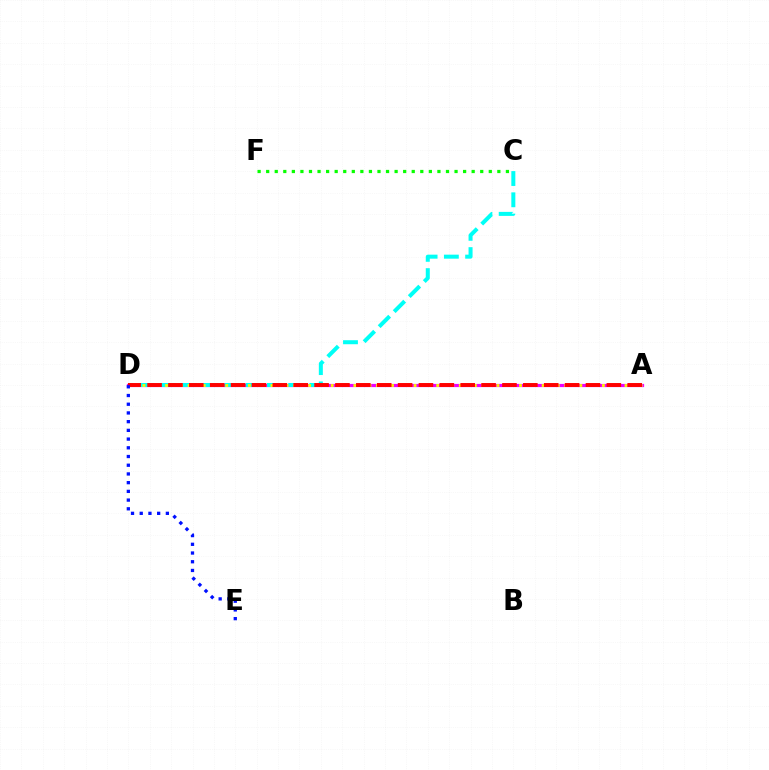{('A', 'D'): [{'color': '#ee00ff', 'line_style': 'solid', 'thickness': 2.3}, {'color': '#fcf500', 'line_style': 'dotted', 'thickness': 2.05}, {'color': '#ff0000', 'line_style': 'dashed', 'thickness': 2.84}], ('C', 'D'): [{'color': '#00fff6', 'line_style': 'dashed', 'thickness': 2.89}], ('C', 'F'): [{'color': '#08ff00', 'line_style': 'dotted', 'thickness': 2.33}], ('D', 'E'): [{'color': '#0010ff', 'line_style': 'dotted', 'thickness': 2.37}]}